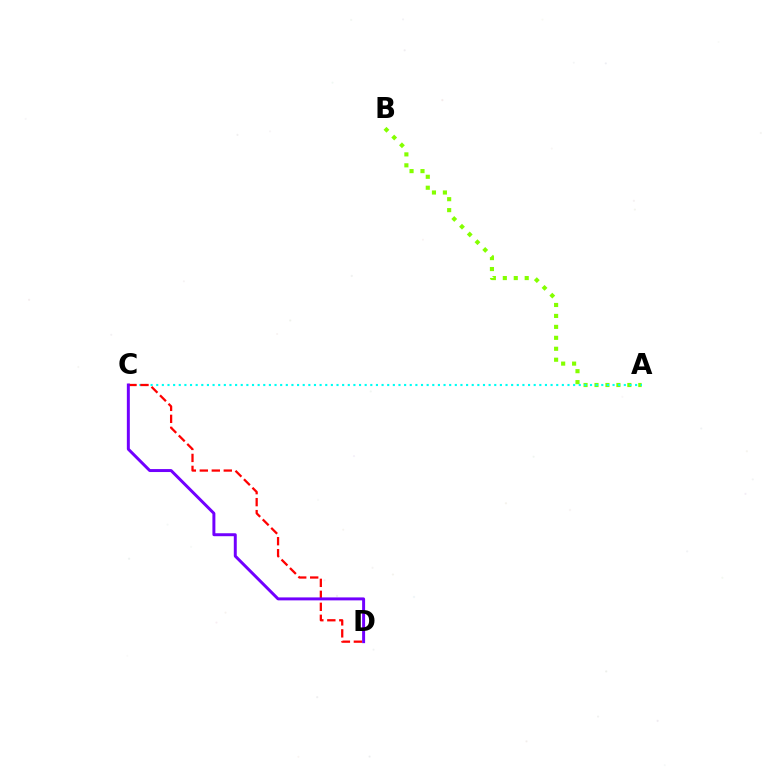{('A', 'B'): [{'color': '#84ff00', 'line_style': 'dotted', 'thickness': 2.97}], ('A', 'C'): [{'color': '#00fff6', 'line_style': 'dotted', 'thickness': 1.53}], ('C', 'D'): [{'color': '#ff0000', 'line_style': 'dashed', 'thickness': 1.63}, {'color': '#7200ff', 'line_style': 'solid', 'thickness': 2.13}]}